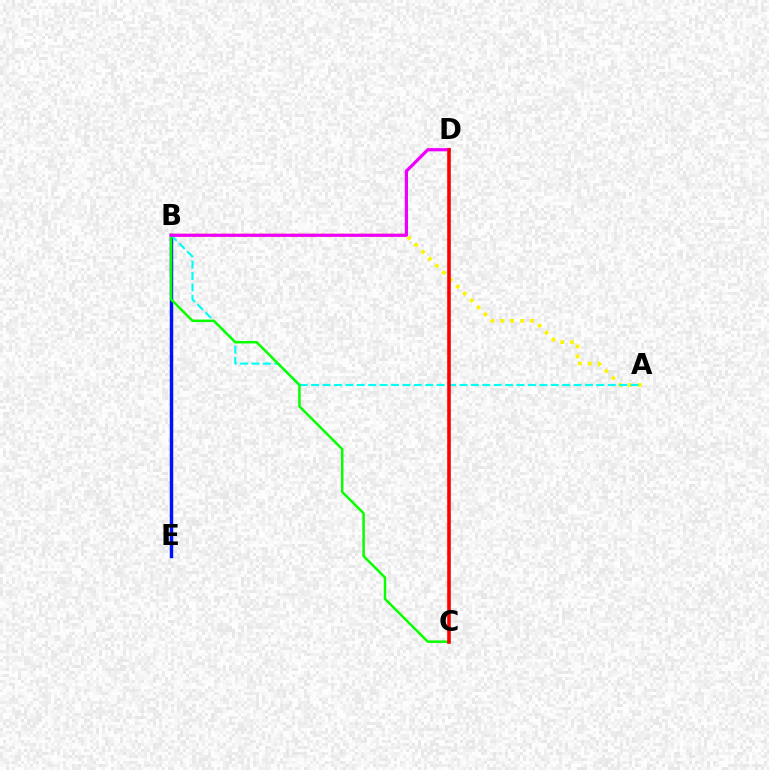{('A', 'B'): [{'color': '#fcf500', 'line_style': 'dotted', 'thickness': 2.67}, {'color': '#00fff6', 'line_style': 'dashed', 'thickness': 1.55}], ('B', 'E'): [{'color': '#0010ff', 'line_style': 'solid', 'thickness': 2.47}], ('B', 'C'): [{'color': '#08ff00', 'line_style': 'solid', 'thickness': 1.79}], ('B', 'D'): [{'color': '#ee00ff', 'line_style': 'solid', 'thickness': 2.32}], ('C', 'D'): [{'color': '#ff0000', 'line_style': 'solid', 'thickness': 2.59}]}